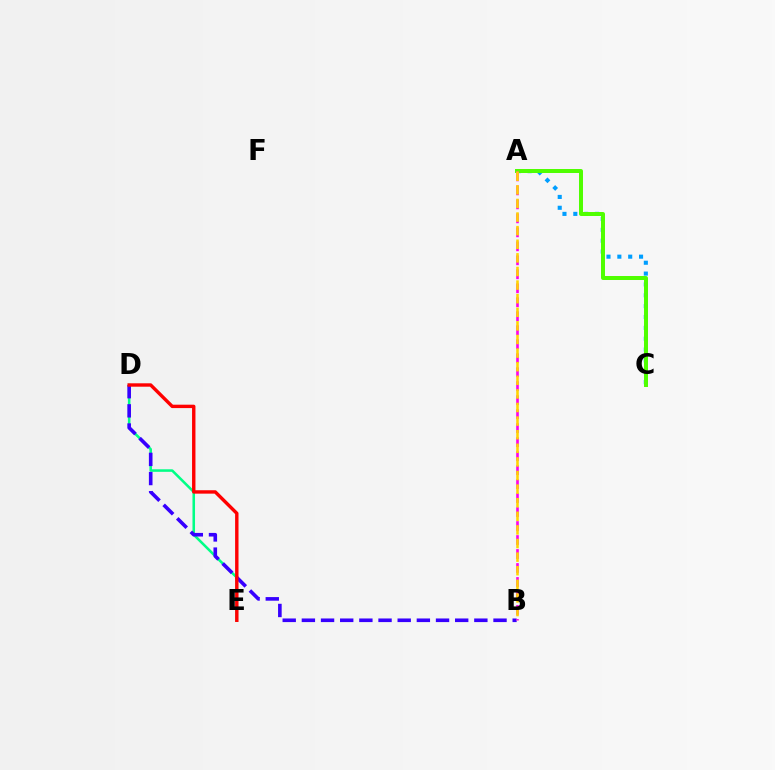{('A', 'C'): [{'color': '#009eff', 'line_style': 'dotted', 'thickness': 2.95}, {'color': '#4fff00', 'line_style': 'solid', 'thickness': 2.86}], ('D', 'E'): [{'color': '#00ff86', 'line_style': 'solid', 'thickness': 1.83}, {'color': '#ff0000', 'line_style': 'solid', 'thickness': 2.45}], ('B', 'D'): [{'color': '#3700ff', 'line_style': 'dashed', 'thickness': 2.6}], ('A', 'B'): [{'color': '#ff00ed', 'line_style': 'dashed', 'thickness': 1.9}, {'color': '#ffd500', 'line_style': 'dashed', 'thickness': 1.85}]}